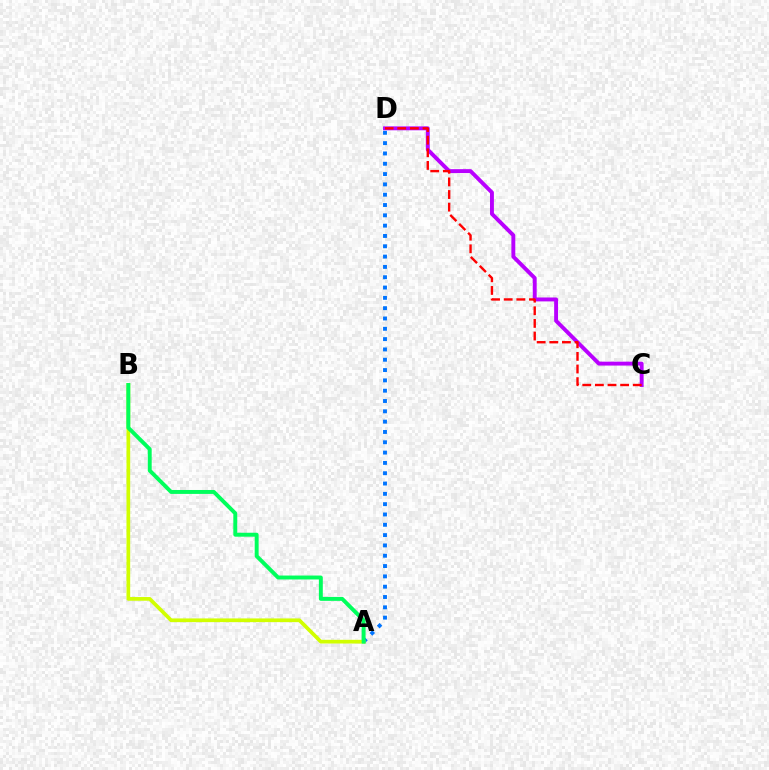{('C', 'D'): [{'color': '#b900ff', 'line_style': 'solid', 'thickness': 2.81}, {'color': '#ff0000', 'line_style': 'dashed', 'thickness': 1.72}], ('A', 'D'): [{'color': '#0074ff', 'line_style': 'dotted', 'thickness': 2.8}], ('A', 'B'): [{'color': '#d1ff00', 'line_style': 'solid', 'thickness': 2.67}, {'color': '#00ff5c', 'line_style': 'solid', 'thickness': 2.82}]}